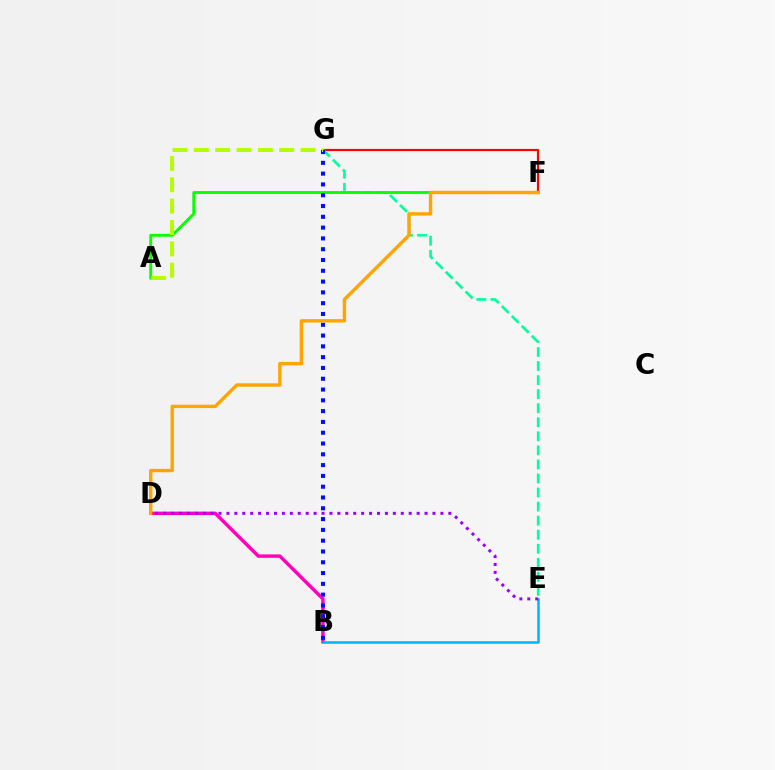{('B', 'D'): [{'color': '#ff00bd', 'line_style': 'solid', 'thickness': 2.46}], ('F', 'G'): [{'color': '#ff0000', 'line_style': 'solid', 'thickness': 1.57}], ('E', 'G'): [{'color': '#00ff9d', 'line_style': 'dashed', 'thickness': 1.91}], ('B', 'E'): [{'color': '#00b5ff', 'line_style': 'solid', 'thickness': 1.82}], ('A', 'F'): [{'color': '#08ff00', 'line_style': 'solid', 'thickness': 2.06}], ('B', 'G'): [{'color': '#0010ff', 'line_style': 'dotted', 'thickness': 2.93}], ('D', 'E'): [{'color': '#9b00ff', 'line_style': 'dotted', 'thickness': 2.15}], ('D', 'F'): [{'color': '#ffa500', 'line_style': 'solid', 'thickness': 2.44}], ('A', 'G'): [{'color': '#b3ff00', 'line_style': 'dashed', 'thickness': 2.9}]}